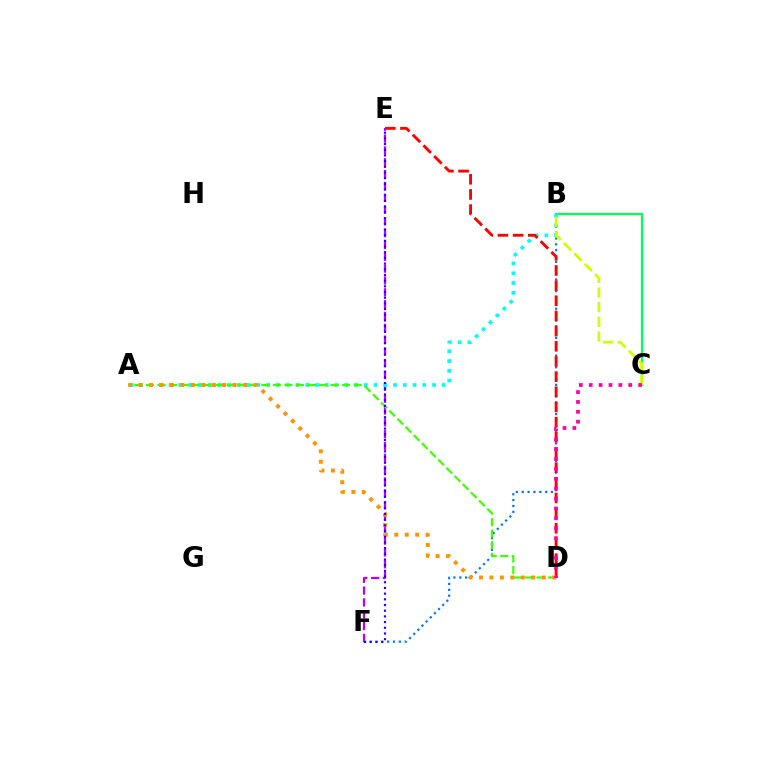{('E', 'F'): [{'color': '#b900ff', 'line_style': 'dashed', 'thickness': 1.61}, {'color': '#2500ff', 'line_style': 'dotted', 'thickness': 1.55}], ('B', 'C'): [{'color': '#00ff5c', 'line_style': 'solid', 'thickness': 1.64}, {'color': '#d1ff00', 'line_style': 'dashed', 'thickness': 2.0}], ('B', 'F'): [{'color': '#0074ff', 'line_style': 'dotted', 'thickness': 1.59}], ('A', 'B'): [{'color': '#00fff6', 'line_style': 'dotted', 'thickness': 2.65}], ('D', 'E'): [{'color': '#ff0000', 'line_style': 'dashed', 'thickness': 2.06}], ('A', 'D'): [{'color': '#3dff00', 'line_style': 'dashed', 'thickness': 1.57}, {'color': '#ff9400', 'line_style': 'dotted', 'thickness': 2.84}], ('C', 'D'): [{'color': '#ff00ac', 'line_style': 'dotted', 'thickness': 2.69}]}